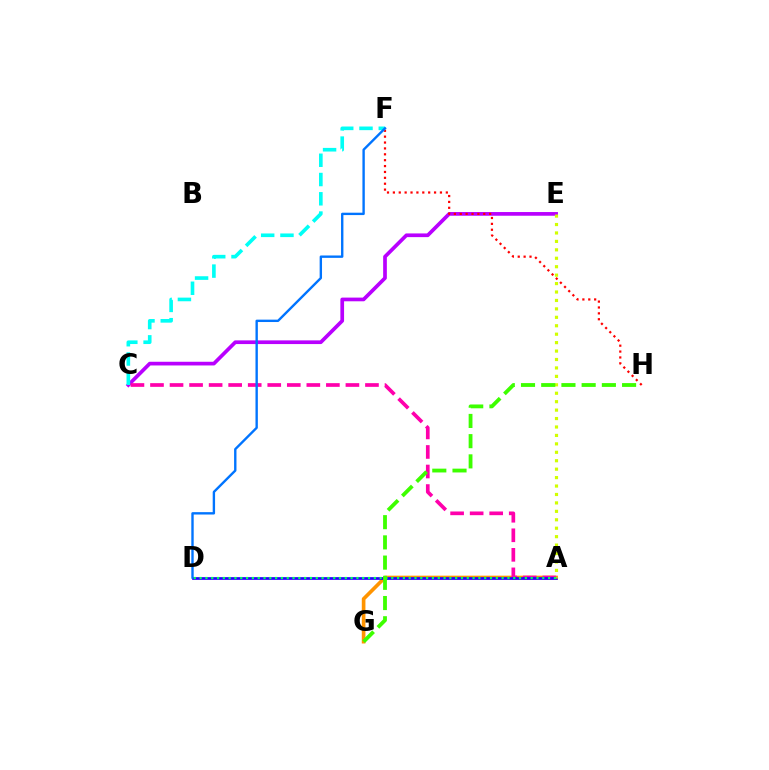{('A', 'G'): [{'color': '#ff9400', 'line_style': 'solid', 'thickness': 2.63}], ('C', 'E'): [{'color': '#b900ff', 'line_style': 'solid', 'thickness': 2.66}], ('A', 'C'): [{'color': '#ff00ac', 'line_style': 'dashed', 'thickness': 2.65}], ('F', 'H'): [{'color': '#ff0000', 'line_style': 'dotted', 'thickness': 1.6}], ('A', 'D'): [{'color': '#2500ff', 'line_style': 'solid', 'thickness': 1.96}, {'color': '#00ff5c', 'line_style': 'dotted', 'thickness': 1.58}], ('A', 'E'): [{'color': '#d1ff00', 'line_style': 'dotted', 'thickness': 2.29}], ('C', 'F'): [{'color': '#00fff6', 'line_style': 'dashed', 'thickness': 2.62}], ('G', 'H'): [{'color': '#3dff00', 'line_style': 'dashed', 'thickness': 2.75}], ('D', 'F'): [{'color': '#0074ff', 'line_style': 'solid', 'thickness': 1.71}]}